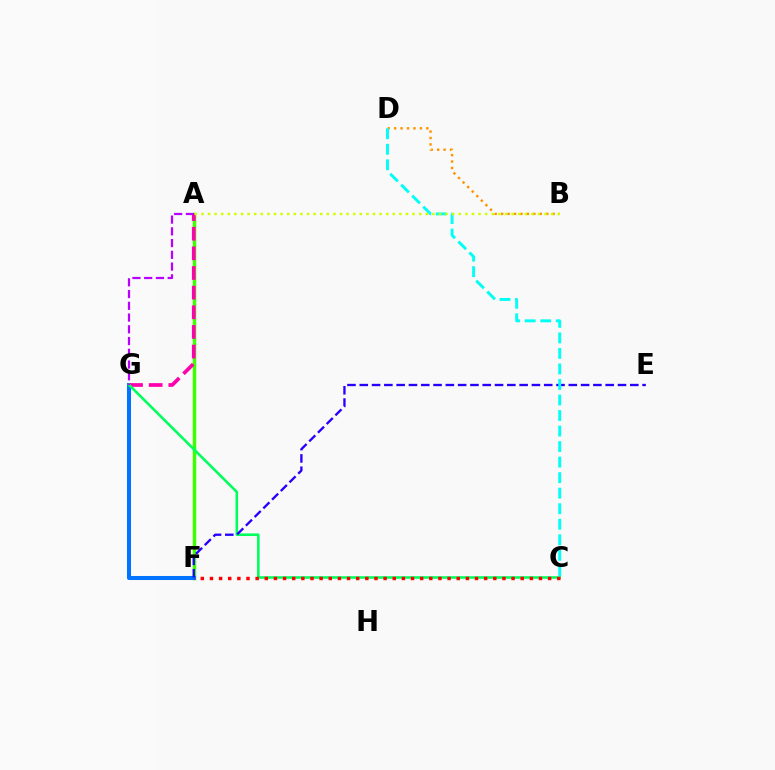{('A', 'F'): [{'color': '#3dff00', 'line_style': 'solid', 'thickness': 2.5}], ('F', 'G'): [{'color': '#0074ff', 'line_style': 'solid', 'thickness': 2.91}], ('A', 'G'): [{'color': '#ff00ac', 'line_style': 'dashed', 'thickness': 2.67}, {'color': '#b900ff', 'line_style': 'dashed', 'thickness': 1.6}], ('C', 'G'): [{'color': '#00ff5c', 'line_style': 'solid', 'thickness': 1.86}], ('C', 'F'): [{'color': '#ff0000', 'line_style': 'dotted', 'thickness': 2.48}], ('E', 'F'): [{'color': '#2500ff', 'line_style': 'dashed', 'thickness': 1.67}], ('B', 'D'): [{'color': '#ff9400', 'line_style': 'dotted', 'thickness': 1.75}], ('C', 'D'): [{'color': '#00fff6', 'line_style': 'dashed', 'thickness': 2.11}], ('A', 'B'): [{'color': '#d1ff00', 'line_style': 'dotted', 'thickness': 1.79}]}